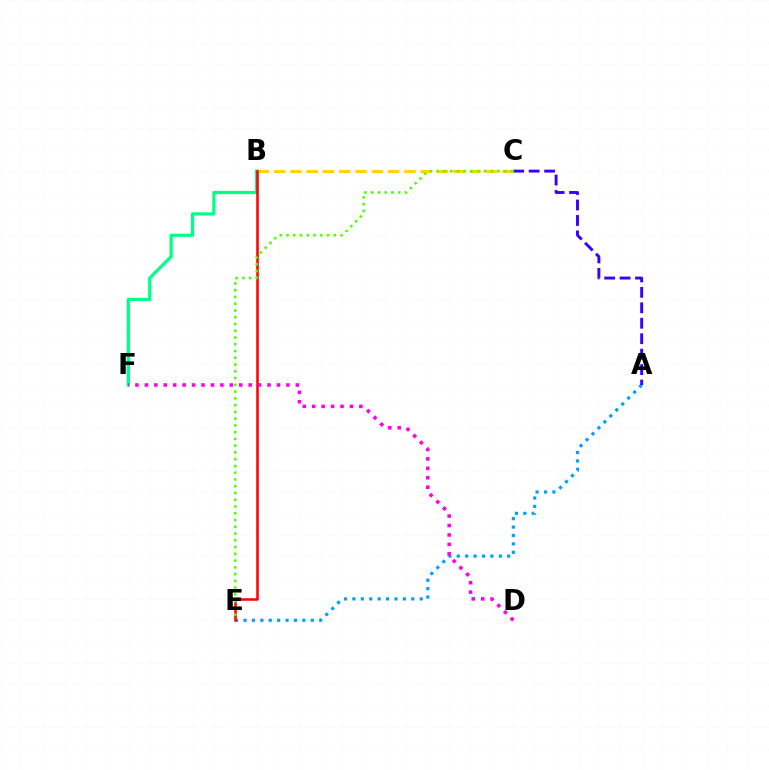{('B', 'F'): [{'color': '#00ff86', 'line_style': 'solid', 'thickness': 2.32}], ('A', 'E'): [{'color': '#009eff', 'line_style': 'dotted', 'thickness': 2.29}], ('A', 'C'): [{'color': '#3700ff', 'line_style': 'dashed', 'thickness': 2.1}], ('B', 'C'): [{'color': '#ffd500', 'line_style': 'dashed', 'thickness': 2.21}], ('B', 'E'): [{'color': '#ff0000', 'line_style': 'solid', 'thickness': 1.82}], ('C', 'E'): [{'color': '#4fff00', 'line_style': 'dotted', 'thickness': 1.84}], ('D', 'F'): [{'color': '#ff00ed', 'line_style': 'dotted', 'thickness': 2.56}]}